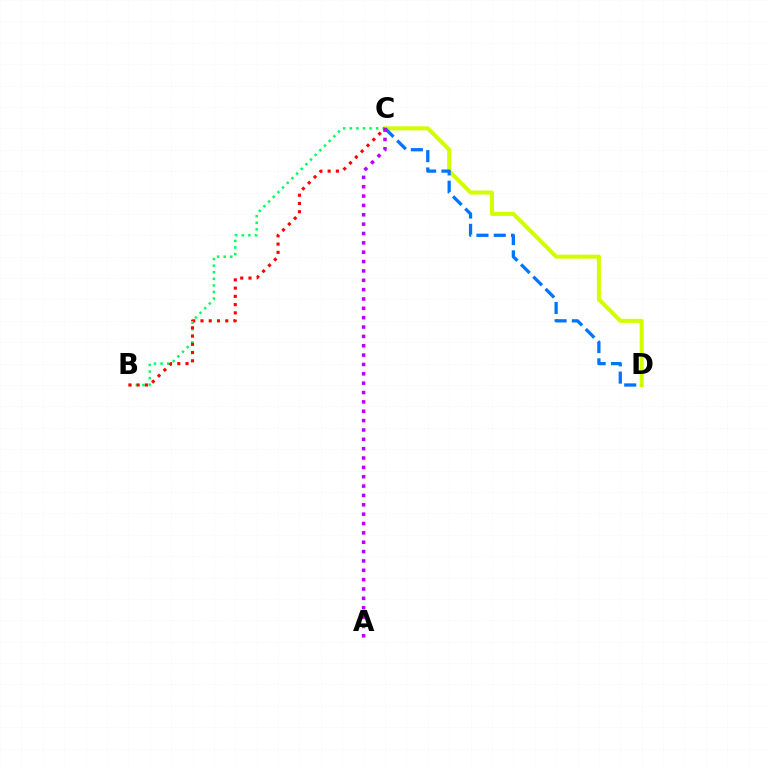{('C', 'D'): [{'color': '#d1ff00', 'line_style': 'solid', 'thickness': 2.91}, {'color': '#0074ff', 'line_style': 'dashed', 'thickness': 2.35}], ('B', 'C'): [{'color': '#00ff5c', 'line_style': 'dotted', 'thickness': 1.79}, {'color': '#ff0000', 'line_style': 'dotted', 'thickness': 2.24}], ('A', 'C'): [{'color': '#b900ff', 'line_style': 'dotted', 'thickness': 2.54}]}